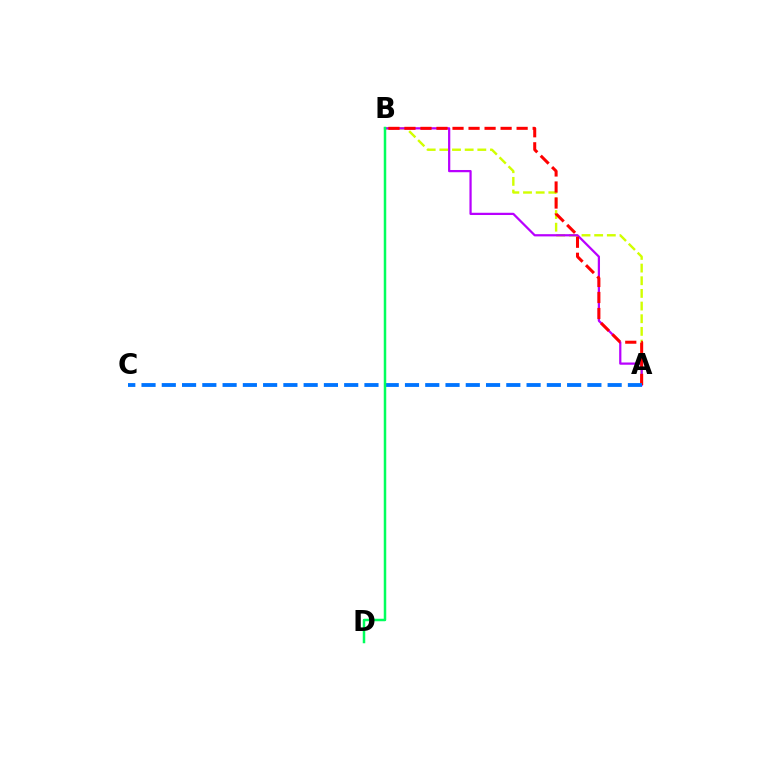{('A', 'B'): [{'color': '#d1ff00', 'line_style': 'dashed', 'thickness': 1.72}, {'color': '#b900ff', 'line_style': 'solid', 'thickness': 1.61}, {'color': '#ff0000', 'line_style': 'dashed', 'thickness': 2.18}], ('A', 'C'): [{'color': '#0074ff', 'line_style': 'dashed', 'thickness': 2.75}], ('B', 'D'): [{'color': '#00ff5c', 'line_style': 'solid', 'thickness': 1.8}]}